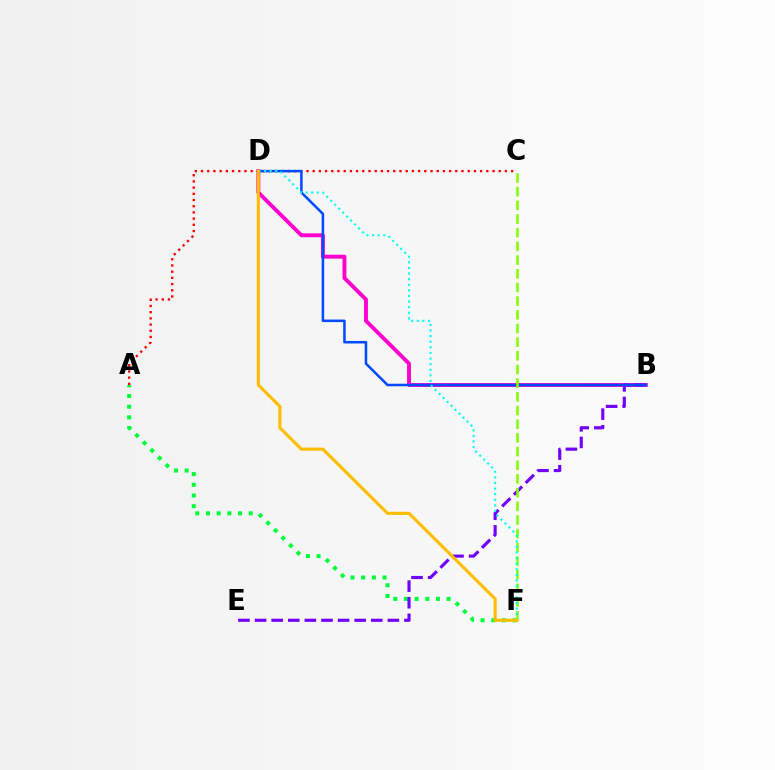{('A', 'C'): [{'color': '#ff0000', 'line_style': 'dotted', 'thickness': 1.68}], ('B', 'D'): [{'color': '#ff00cf', 'line_style': 'solid', 'thickness': 2.81}, {'color': '#004bff', 'line_style': 'solid', 'thickness': 1.83}], ('A', 'F'): [{'color': '#00ff39', 'line_style': 'dotted', 'thickness': 2.9}], ('B', 'E'): [{'color': '#7200ff', 'line_style': 'dashed', 'thickness': 2.26}], ('C', 'F'): [{'color': '#84ff00', 'line_style': 'dashed', 'thickness': 1.86}], ('D', 'F'): [{'color': '#00fff6', 'line_style': 'dotted', 'thickness': 1.52}, {'color': '#ffbd00', 'line_style': 'solid', 'thickness': 2.23}]}